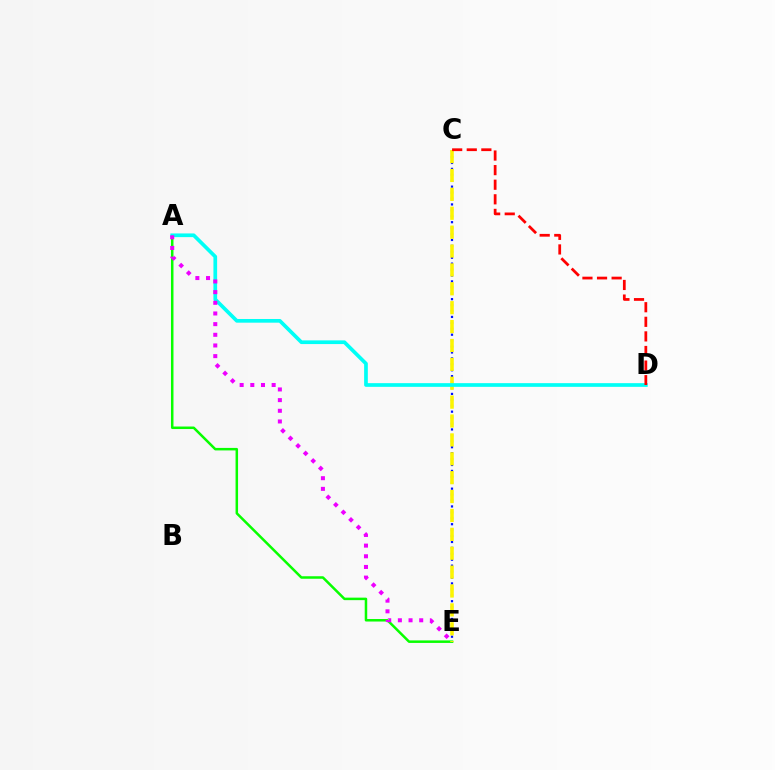{('A', 'E'): [{'color': '#08ff00', 'line_style': 'solid', 'thickness': 1.81}, {'color': '#ee00ff', 'line_style': 'dotted', 'thickness': 2.9}], ('C', 'E'): [{'color': '#0010ff', 'line_style': 'dotted', 'thickness': 1.61}, {'color': '#fcf500', 'line_style': 'dashed', 'thickness': 2.57}], ('A', 'D'): [{'color': '#00fff6', 'line_style': 'solid', 'thickness': 2.65}], ('C', 'D'): [{'color': '#ff0000', 'line_style': 'dashed', 'thickness': 1.98}]}